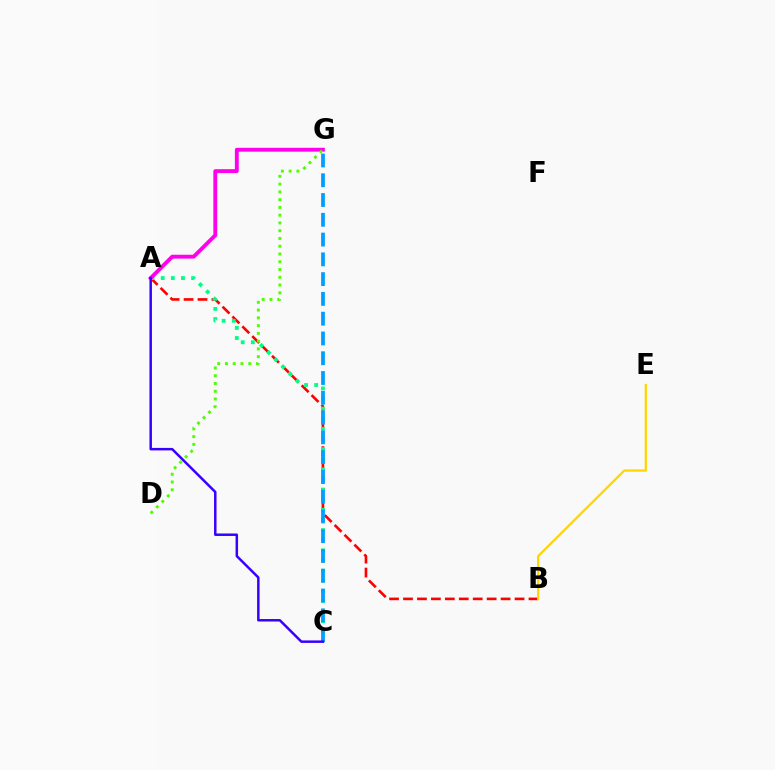{('A', 'B'): [{'color': '#ff0000', 'line_style': 'dashed', 'thickness': 1.89}], ('A', 'C'): [{'color': '#00ff86', 'line_style': 'dotted', 'thickness': 2.75}, {'color': '#3700ff', 'line_style': 'solid', 'thickness': 1.79}], ('B', 'E'): [{'color': '#ffd500', 'line_style': 'solid', 'thickness': 1.62}], ('C', 'G'): [{'color': '#009eff', 'line_style': 'dashed', 'thickness': 2.69}], ('A', 'G'): [{'color': '#ff00ed', 'line_style': 'solid', 'thickness': 2.78}], ('D', 'G'): [{'color': '#4fff00', 'line_style': 'dotted', 'thickness': 2.11}]}